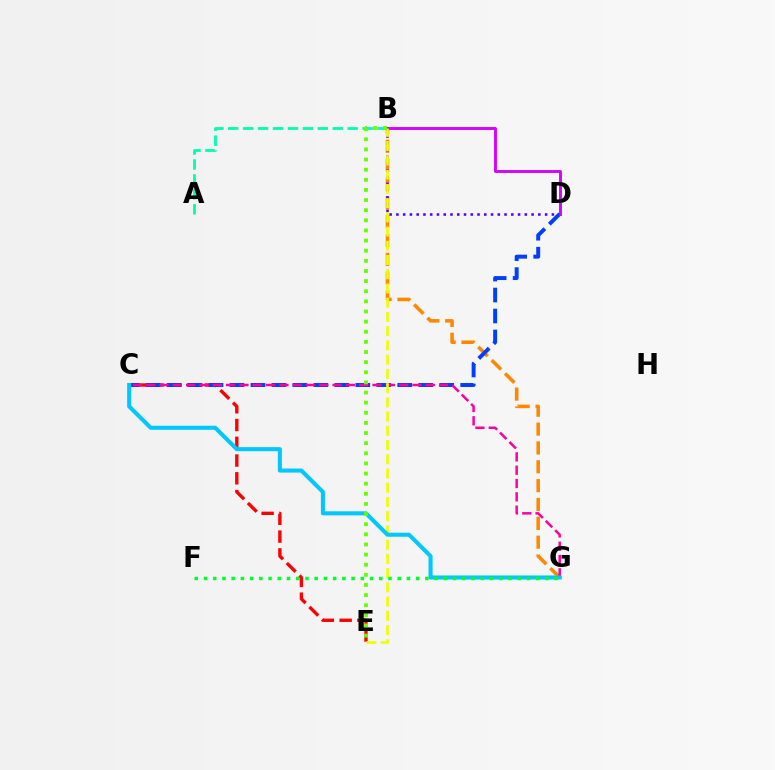{('A', 'B'): [{'color': '#00ffaf', 'line_style': 'dashed', 'thickness': 2.03}], ('C', 'E'): [{'color': '#ff0000', 'line_style': 'dashed', 'thickness': 2.41}], ('B', 'G'): [{'color': '#ff8800', 'line_style': 'dashed', 'thickness': 2.56}], ('B', 'D'): [{'color': '#4f00ff', 'line_style': 'dotted', 'thickness': 1.84}, {'color': '#d600ff', 'line_style': 'solid', 'thickness': 2.08}], ('C', 'D'): [{'color': '#003fff', 'line_style': 'dashed', 'thickness': 2.85}], ('C', 'G'): [{'color': '#ff00a0', 'line_style': 'dashed', 'thickness': 1.81}, {'color': '#00c7ff', 'line_style': 'solid', 'thickness': 2.92}], ('B', 'E'): [{'color': '#eeff00', 'line_style': 'dashed', 'thickness': 1.93}, {'color': '#66ff00', 'line_style': 'dotted', 'thickness': 2.75}], ('F', 'G'): [{'color': '#00ff27', 'line_style': 'dotted', 'thickness': 2.51}]}